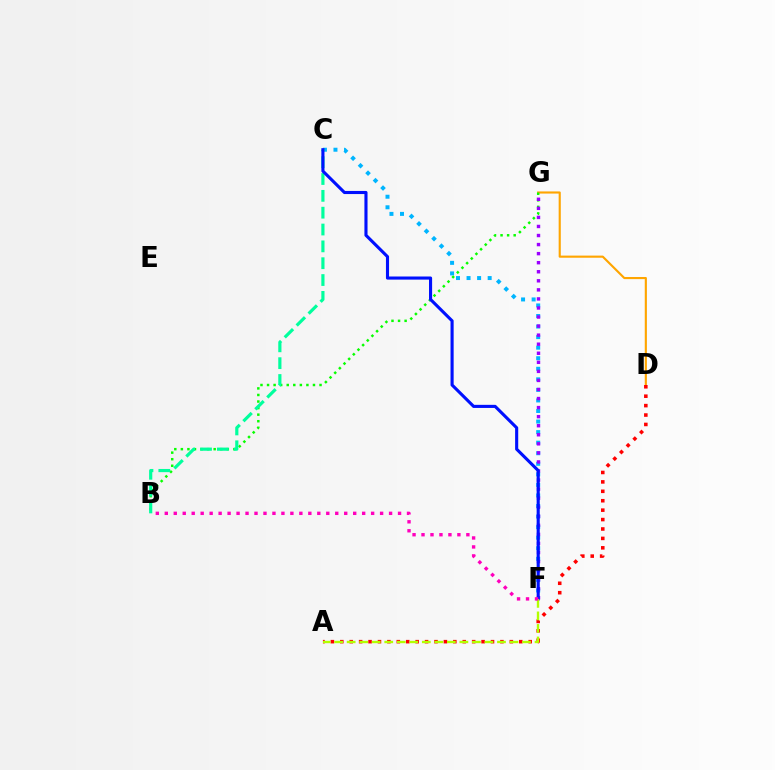{('D', 'G'): [{'color': '#ffa500', 'line_style': 'solid', 'thickness': 1.54}], ('C', 'F'): [{'color': '#00b5ff', 'line_style': 'dotted', 'thickness': 2.87}, {'color': '#0010ff', 'line_style': 'solid', 'thickness': 2.24}], ('B', 'G'): [{'color': '#08ff00', 'line_style': 'dotted', 'thickness': 1.78}], ('B', 'C'): [{'color': '#00ff9d', 'line_style': 'dashed', 'thickness': 2.29}], ('A', 'D'): [{'color': '#ff0000', 'line_style': 'dotted', 'thickness': 2.56}], ('F', 'G'): [{'color': '#9b00ff', 'line_style': 'dotted', 'thickness': 2.46}], ('A', 'F'): [{'color': '#b3ff00', 'line_style': 'dashed', 'thickness': 1.7}], ('B', 'F'): [{'color': '#ff00bd', 'line_style': 'dotted', 'thickness': 2.44}]}